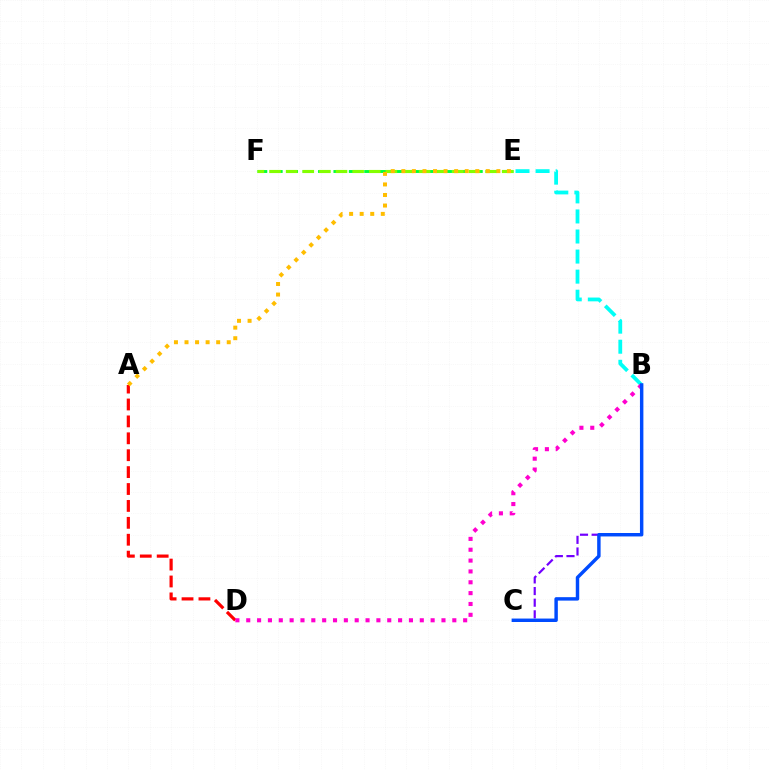{('E', 'F'): [{'color': '#00ff39', 'line_style': 'dashed', 'thickness': 2.09}, {'color': '#84ff00', 'line_style': 'dashed', 'thickness': 2.26}], ('B', 'C'): [{'color': '#7200ff', 'line_style': 'dashed', 'thickness': 1.58}, {'color': '#004bff', 'line_style': 'solid', 'thickness': 2.48}], ('B', 'E'): [{'color': '#00fff6', 'line_style': 'dashed', 'thickness': 2.73}], ('A', 'D'): [{'color': '#ff0000', 'line_style': 'dashed', 'thickness': 2.3}], ('B', 'D'): [{'color': '#ff00cf', 'line_style': 'dotted', 'thickness': 2.95}], ('A', 'E'): [{'color': '#ffbd00', 'line_style': 'dotted', 'thickness': 2.87}]}